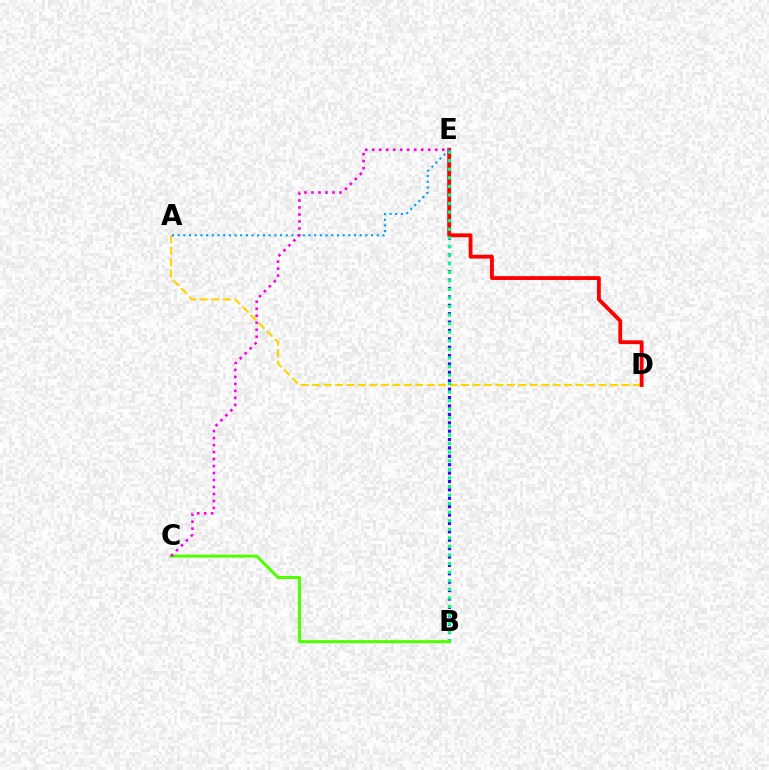{('A', 'D'): [{'color': '#ffd500', 'line_style': 'dashed', 'thickness': 1.56}], ('B', 'E'): [{'color': '#3700ff', 'line_style': 'dotted', 'thickness': 2.28}, {'color': '#00ff86', 'line_style': 'dotted', 'thickness': 2.33}], ('D', 'E'): [{'color': '#ff0000', 'line_style': 'solid', 'thickness': 2.76}], ('A', 'E'): [{'color': '#009eff', 'line_style': 'dotted', 'thickness': 1.55}], ('B', 'C'): [{'color': '#4fff00', 'line_style': 'solid', 'thickness': 2.17}], ('C', 'E'): [{'color': '#ff00ed', 'line_style': 'dotted', 'thickness': 1.9}]}